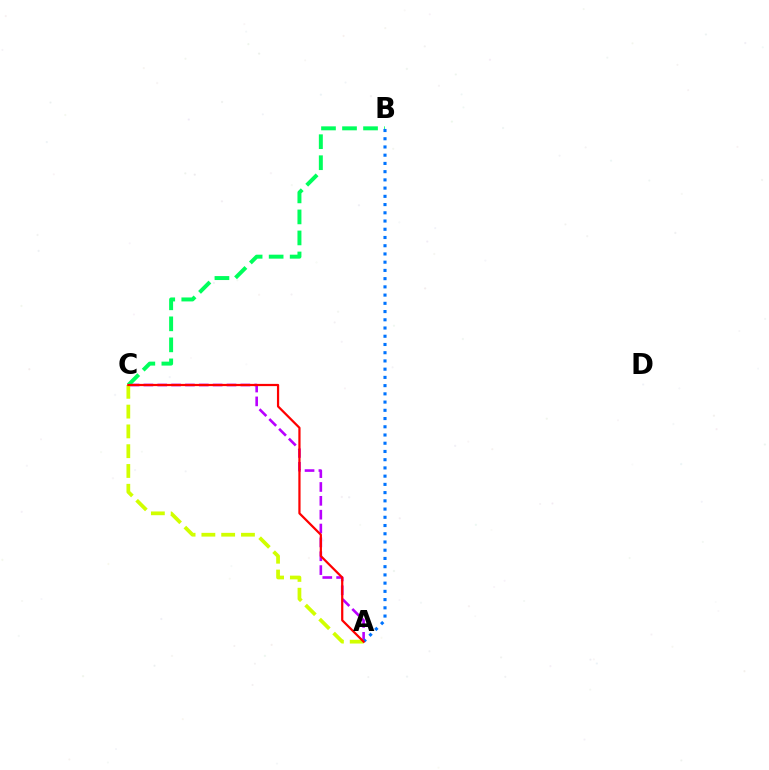{('A', 'C'): [{'color': '#b900ff', 'line_style': 'dashed', 'thickness': 1.88}, {'color': '#d1ff00', 'line_style': 'dashed', 'thickness': 2.69}, {'color': '#ff0000', 'line_style': 'solid', 'thickness': 1.6}], ('B', 'C'): [{'color': '#00ff5c', 'line_style': 'dashed', 'thickness': 2.86}], ('A', 'B'): [{'color': '#0074ff', 'line_style': 'dotted', 'thickness': 2.24}]}